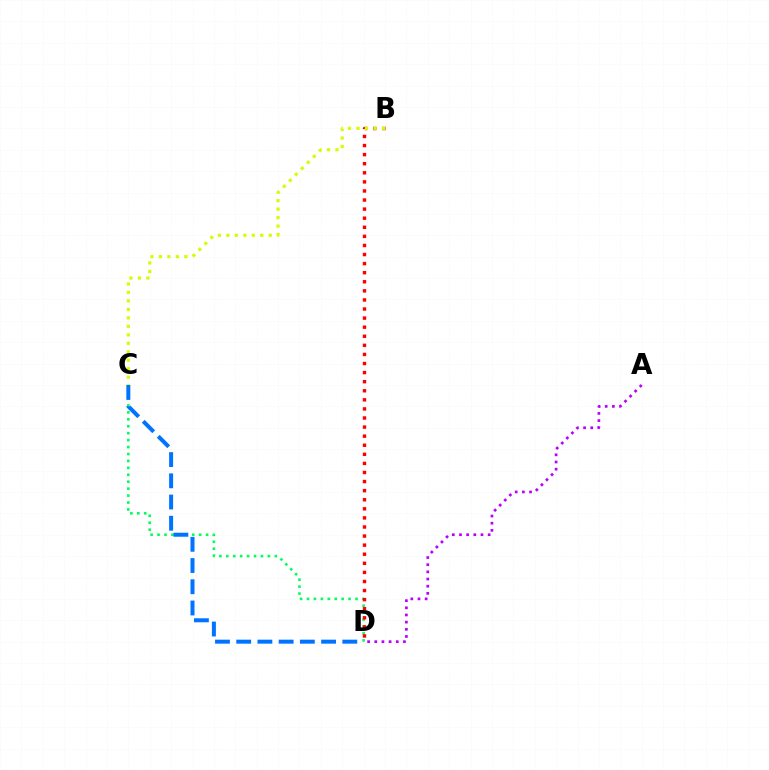{('C', 'D'): [{'color': '#00ff5c', 'line_style': 'dotted', 'thickness': 1.88}, {'color': '#0074ff', 'line_style': 'dashed', 'thickness': 2.88}], ('A', 'D'): [{'color': '#b900ff', 'line_style': 'dotted', 'thickness': 1.95}], ('B', 'D'): [{'color': '#ff0000', 'line_style': 'dotted', 'thickness': 2.47}], ('B', 'C'): [{'color': '#d1ff00', 'line_style': 'dotted', 'thickness': 2.3}]}